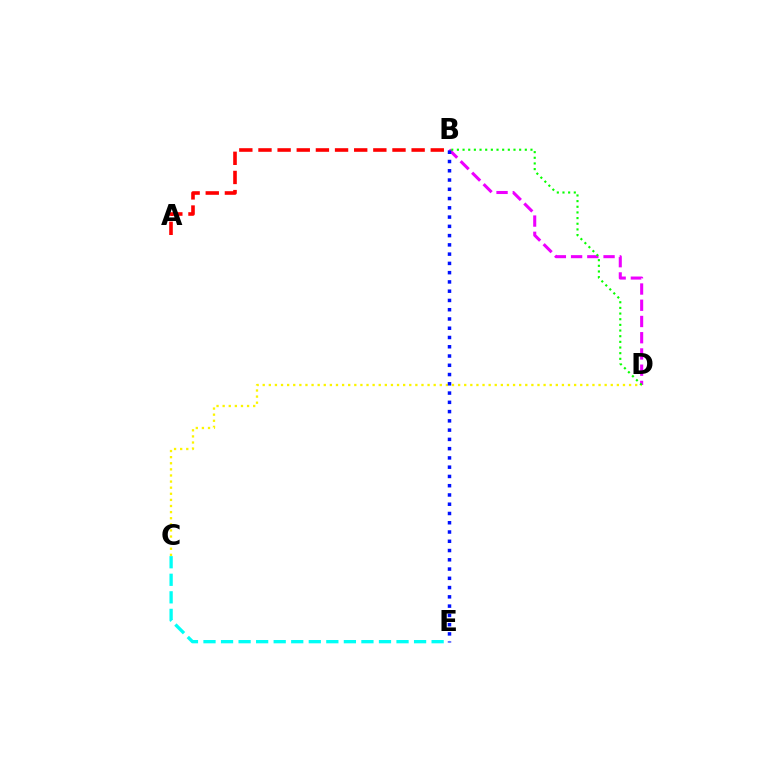{('B', 'D'): [{'color': '#ee00ff', 'line_style': 'dashed', 'thickness': 2.21}, {'color': '#08ff00', 'line_style': 'dotted', 'thickness': 1.54}], ('C', 'D'): [{'color': '#fcf500', 'line_style': 'dotted', 'thickness': 1.66}], ('C', 'E'): [{'color': '#00fff6', 'line_style': 'dashed', 'thickness': 2.38}], ('B', 'E'): [{'color': '#0010ff', 'line_style': 'dotted', 'thickness': 2.52}], ('A', 'B'): [{'color': '#ff0000', 'line_style': 'dashed', 'thickness': 2.6}]}